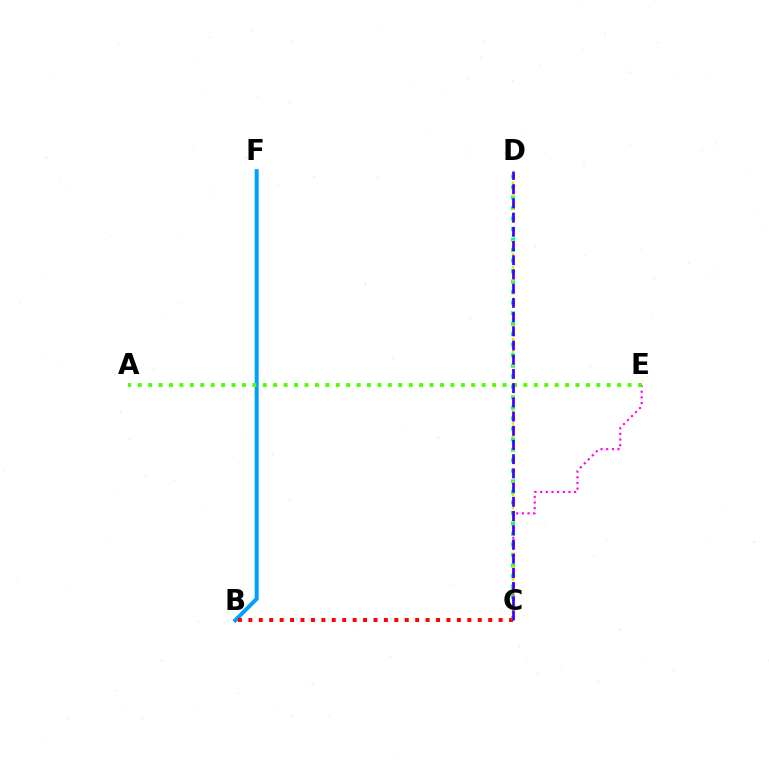{('C', 'E'): [{'color': '#ff00ed', 'line_style': 'dotted', 'thickness': 1.54}], ('B', 'F'): [{'color': '#009eff', 'line_style': 'solid', 'thickness': 2.85}], ('C', 'D'): [{'color': '#00ff86', 'line_style': 'dotted', 'thickness': 2.86}, {'color': '#ffd500', 'line_style': 'dotted', 'thickness': 1.77}, {'color': '#3700ff', 'line_style': 'dashed', 'thickness': 1.93}], ('B', 'C'): [{'color': '#ff0000', 'line_style': 'dotted', 'thickness': 2.83}], ('A', 'E'): [{'color': '#4fff00', 'line_style': 'dotted', 'thickness': 2.83}]}